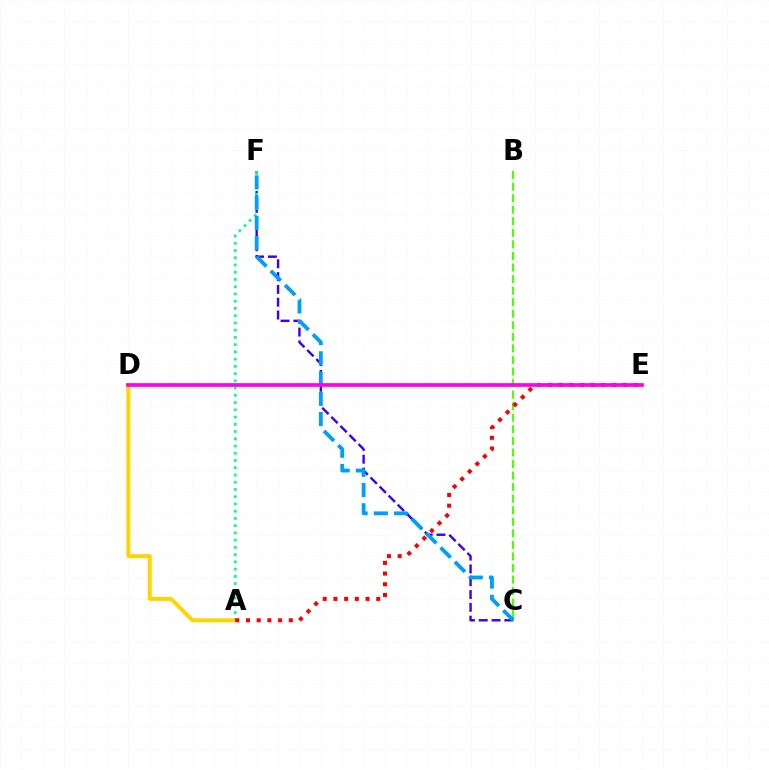{('C', 'F'): [{'color': '#3700ff', 'line_style': 'dashed', 'thickness': 1.74}, {'color': '#009eff', 'line_style': 'dashed', 'thickness': 2.75}], ('A', 'D'): [{'color': '#ffd500', 'line_style': 'solid', 'thickness': 2.84}], ('B', 'C'): [{'color': '#4fff00', 'line_style': 'dashed', 'thickness': 1.57}], ('A', 'F'): [{'color': '#00ff86', 'line_style': 'dotted', 'thickness': 1.97}], ('A', 'E'): [{'color': '#ff0000', 'line_style': 'dotted', 'thickness': 2.91}], ('D', 'E'): [{'color': '#ff00ed', 'line_style': 'solid', 'thickness': 2.65}]}